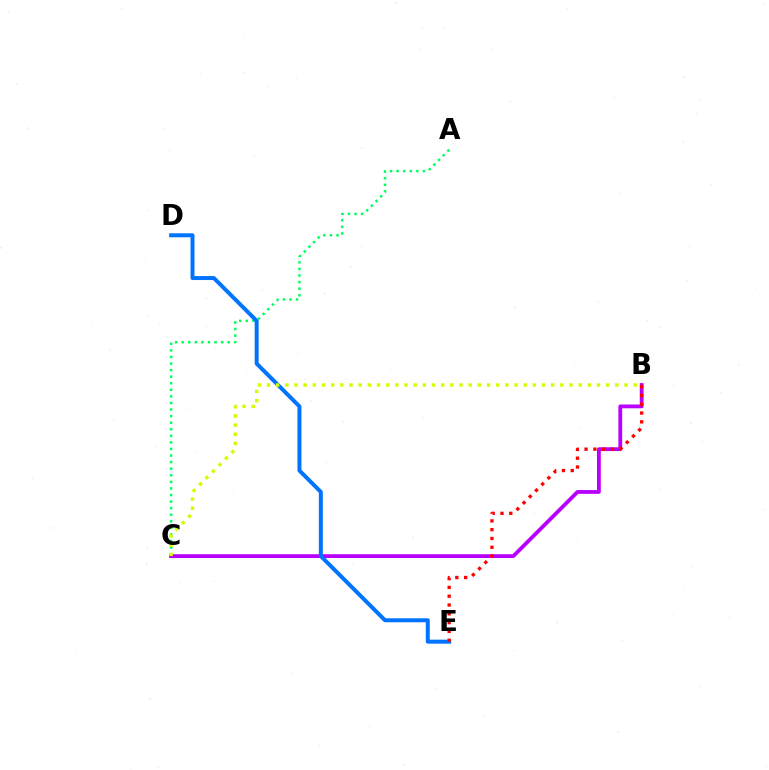{('B', 'C'): [{'color': '#b900ff', 'line_style': 'solid', 'thickness': 2.73}, {'color': '#d1ff00', 'line_style': 'dotted', 'thickness': 2.49}], ('A', 'C'): [{'color': '#00ff5c', 'line_style': 'dotted', 'thickness': 1.79}], ('D', 'E'): [{'color': '#0074ff', 'line_style': 'solid', 'thickness': 2.87}], ('B', 'E'): [{'color': '#ff0000', 'line_style': 'dotted', 'thickness': 2.39}]}